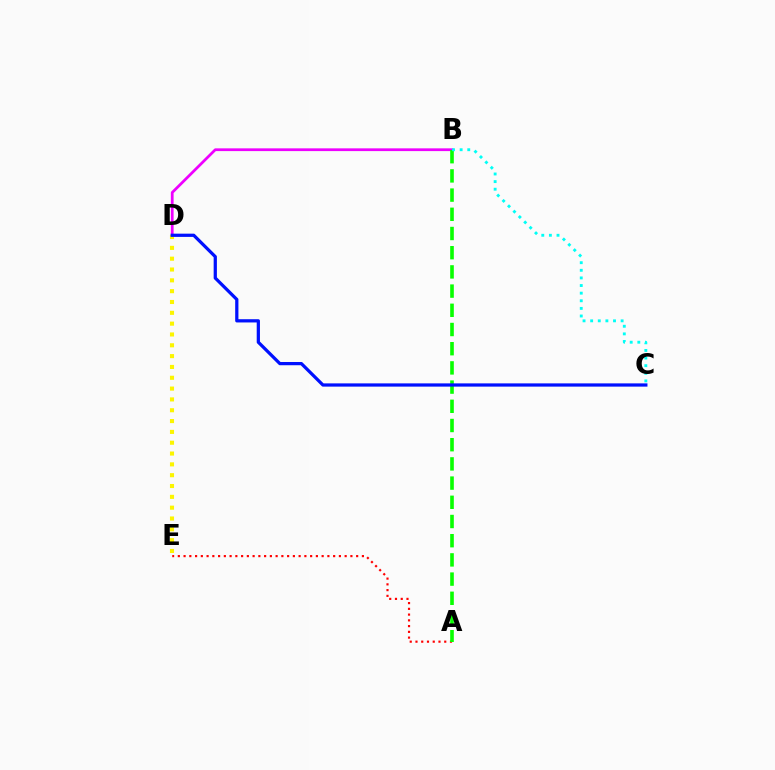{('B', 'D'): [{'color': '#ee00ff', 'line_style': 'solid', 'thickness': 1.98}], ('A', 'E'): [{'color': '#ff0000', 'line_style': 'dotted', 'thickness': 1.56}], ('D', 'E'): [{'color': '#fcf500', 'line_style': 'dotted', 'thickness': 2.94}], ('A', 'B'): [{'color': '#08ff00', 'line_style': 'dashed', 'thickness': 2.61}], ('C', 'D'): [{'color': '#0010ff', 'line_style': 'solid', 'thickness': 2.33}], ('B', 'C'): [{'color': '#00fff6', 'line_style': 'dotted', 'thickness': 2.07}]}